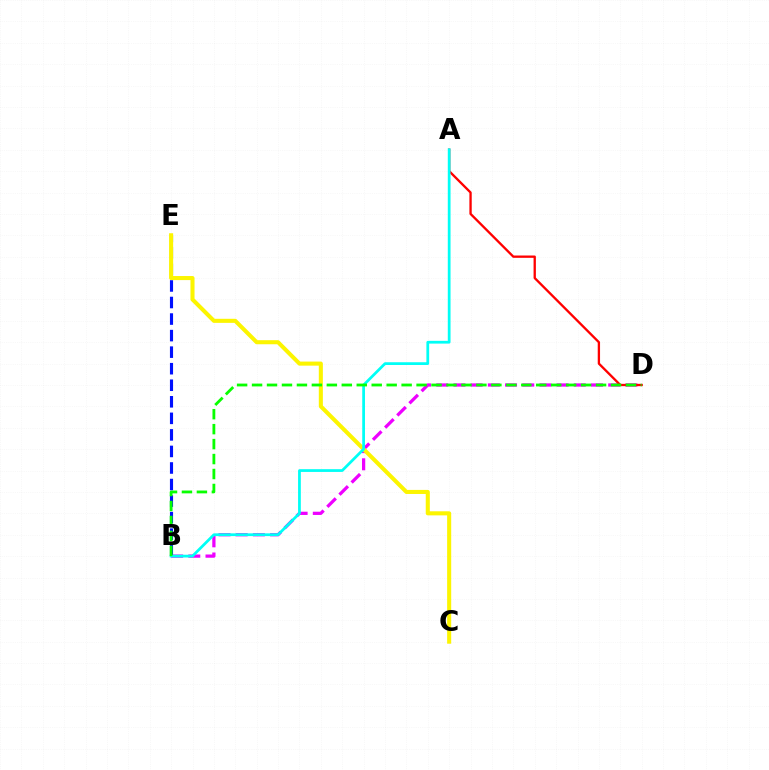{('B', 'D'): [{'color': '#ee00ff', 'line_style': 'dashed', 'thickness': 2.34}, {'color': '#08ff00', 'line_style': 'dashed', 'thickness': 2.03}], ('A', 'D'): [{'color': '#ff0000', 'line_style': 'solid', 'thickness': 1.67}], ('B', 'E'): [{'color': '#0010ff', 'line_style': 'dashed', 'thickness': 2.25}], ('C', 'E'): [{'color': '#fcf500', 'line_style': 'solid', 'thickness': 2.93}], ('A', 'B'): [{'color': '#00fff6', 'line_style': 'solid', 'thickness': 1.98}]}